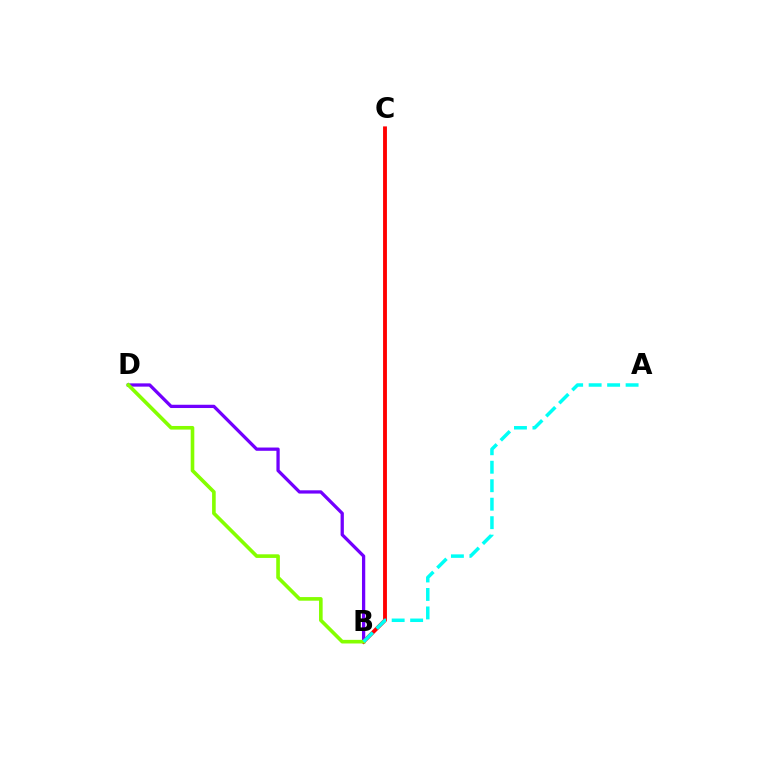{('B', 'D'): [{'color': '#7200ff', 'line_style': 'solid', 'thickness': 2.36}, {'color': '#84ff00', 'line_style': 'solid', 'thickness': 2.61}], ('B', 'C'): [{'color': '#ff0000', 'line_style': 'solid', 'thickness': 2.78}], ('A', 'B'): [{'color': '#00fff6', 'line_style': 'dashed', 'thickness': 2.51}]}